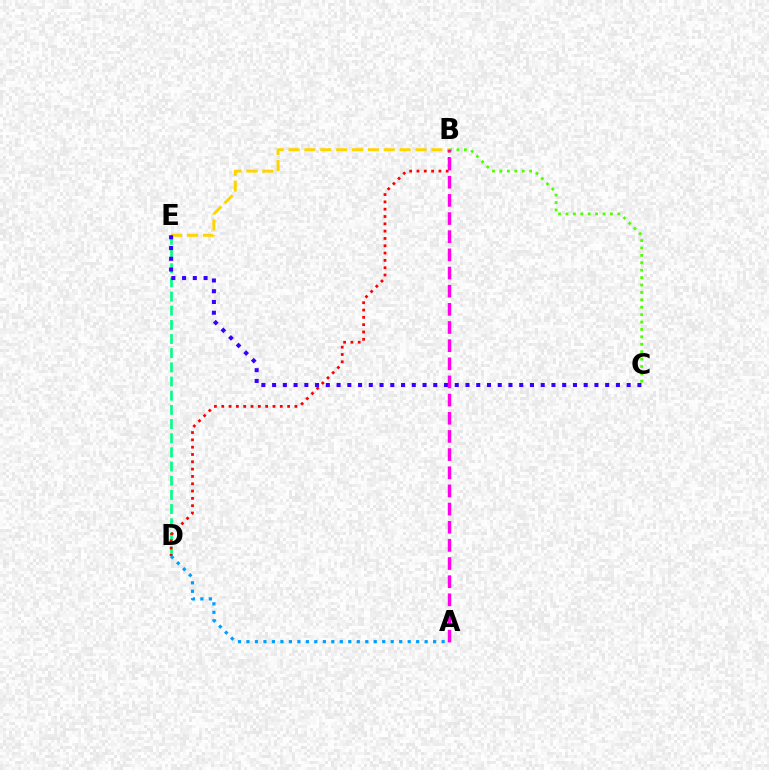{('B', 'E'): [{'color': '#ffd500', 'line_style': 'dashed', 'thickness': 2.16}], ('B', 'C'): [{'color': '#4fff00', 'line_style': 'dotted', 'thickness': 2.01}], ('D', 'E'): [{'color': '#00ff86', 'line_style': 'dashed', 'thickness': 1.92}], ('C', 'E'): [{'color': '#3700ff', 'line_style': 'dotted', 'thickness': 2.92}], ('B', 'D'): [{'color': '#ff0000', 'line_style': 'dotted', 'thickness': 1.99}], ('A', 'D'): [{'color': '#009eff', 'line_style': 'dotted', 'thickness': 2.31}], ('A', 'B'): [{'color': '#ff00ed', 'line_style': 'dashed', 'thickness': 2.47}]}